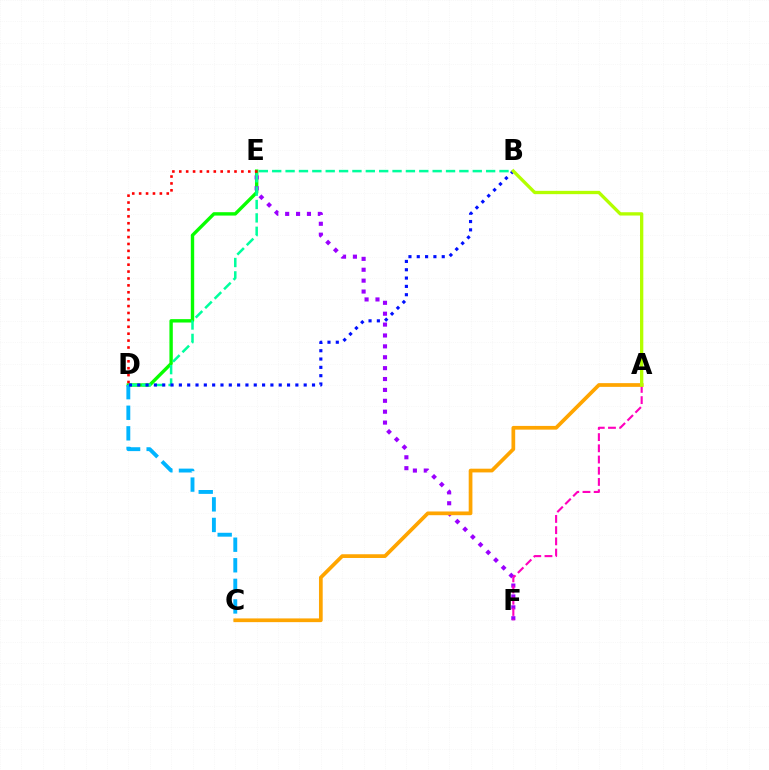{('D', 'E'): [{'color': '#08ff00', 'line_style': 'solid', 'thickness': 2.43}, {'color': '#ff0000', 'line_style': 'dotted', 'thickness': 1.88}], ('C', 'D'): [{'color': '#00b5ff', 'line_style': 'dashed', 'thickness': 2.8}], ('E', 'F'): [{'color': '#9b00ff', 'line_style': 'dotted', 'thickness': 2.96}], ('A', 'F'): [{'color': '#ff00bd', 'line_style': 'dashed', 'thickness': 1.52}], ('A', 'C'): [{'color': '#ffa500', 'line_style': 'solid', 'thickness': 2.68}], ('B', 'D'): [{'color': '#00ff9d', 'line_style': 'dashed', 'thickness': 1.82}, {'color': '#0010ff', 'line_style': 'dotted', 'thickness': 2.26}], ('A', 'B'): [{'color': '#b3ff00', 'line_style': 'solid', 'thickness': 2.38}]}